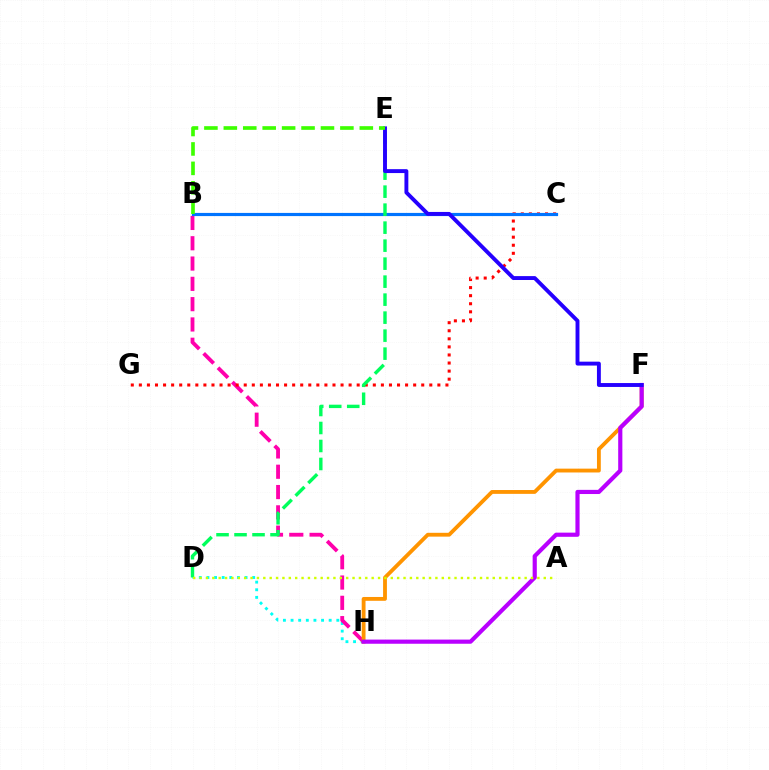{('D', 'H'): [{'color': '#00fff6', 'line_style': 'dotted', 'thickness': 2.07}], ('B', 'H'): [{'color': '#ff00ac', 'line_style': 'dashed', 'thickness': 2.76}], ('C', 'G'): [{'color': '#ff0000', 'line_style': 'dotted', 'thickness': 2.19}], ('B', 'C'): [{'color': '#0074ff', 'line_style': 'solid', 'thickness': 2.28}], ('F', 'H'): [{'color': '#ff9400', 'line_style': 'solid', 'thickness': 2.76}, {'color': '#b900ff', 'line_style': 'solid', 'thickness': 3.0}], ('D', 'E'): [{'color': '#00ff5c', 'line_style': 'dashed', 'thickness': 2.45}], ('E', 'F'): [{'color': '#2500ff', 'line_style': 'solid', 'thickness': 2.81}], ('A', 'D'): [{'color': '#d1ff00', 'line_style': 'dotted', 'thickness': 1.73}], ('B', 'E'): [{'color': '#3dff00', 'line_style': 'dashed', 'thickness': 2.64}]}